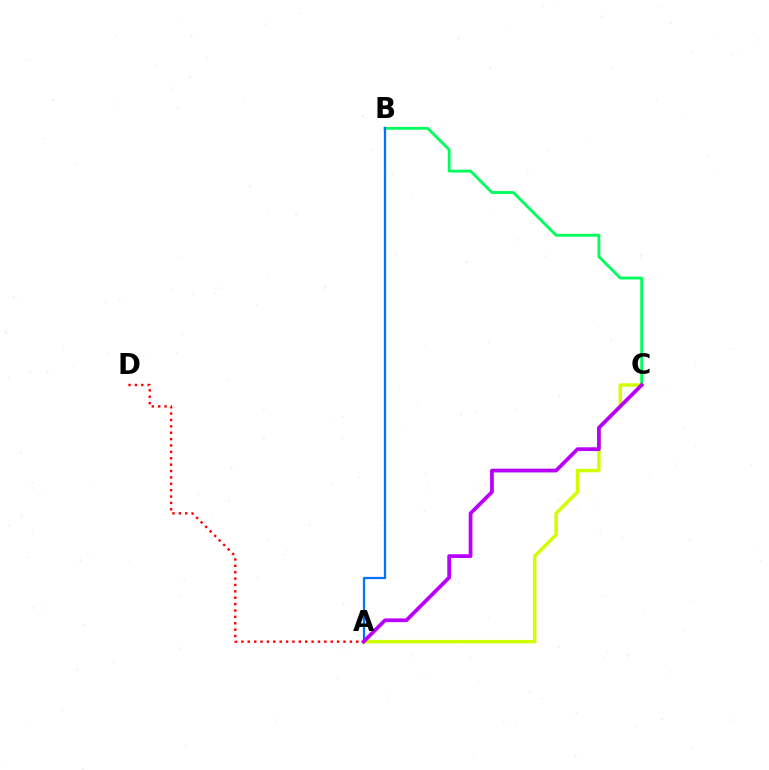{('B', 'C'): [{'color': '#00ff5c', 'line_style': 'solid', 'thickness': 2.05}], ('A', 'C'): [{'color': '#d1ff00', 'line_style': 'solid', 'thickness': 2.51}, {'color': '#b900ff', 'line_style': 'solid', 'thickness': 2.7}], ('A', 'D'): [{'color': '#ff0000', 'line_style': 'dotted', 'thickness': 1.73}], ('A', 'B'): [{'color': '#0074ff', 'line_style': 'solid', 'thickness': 1.62}]}